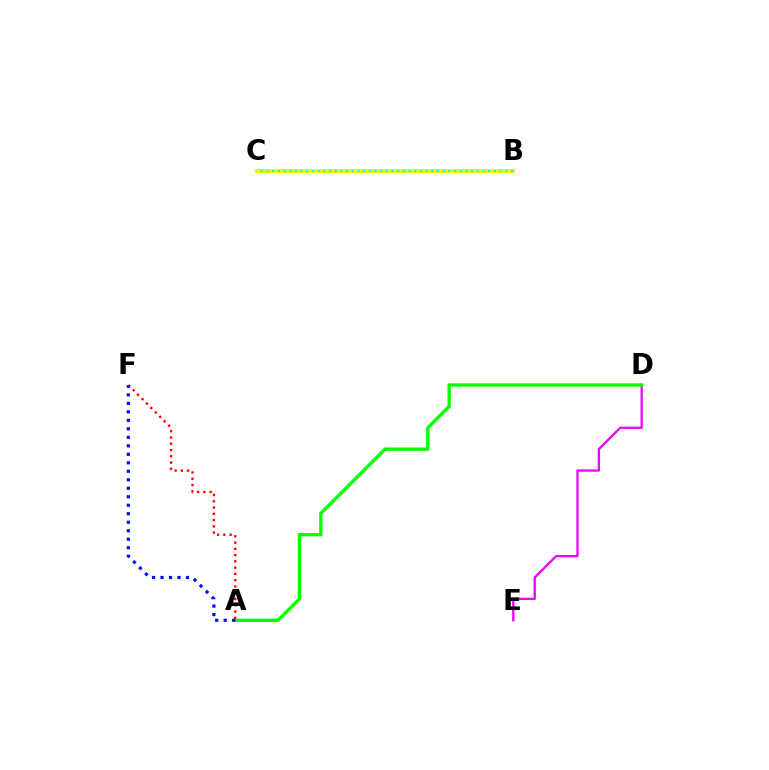{('D', 'E'): [{'color': '#ee00ff', 'line_style': 'solid', 'thickness': 1.66}], ('A', 'D'): [{'color': '#08ff00', 'line_style': 'solid', 'thickness': 2.41}], ('B', 'C'): [{'color': '#fcf500', 'line_style': 'solid', 'thickness': 2.86}, {'color': '#00fff6', 'line_style': 'dotted', 'thickness': 1.54}], ('A', 'F'): [{'color': '#ff0000', 'line_style': 'dotted', 'thickness': 1.7}, {'color': '#0010ff', 'line_style': 'dotted', 'thickness': 2.31}]}